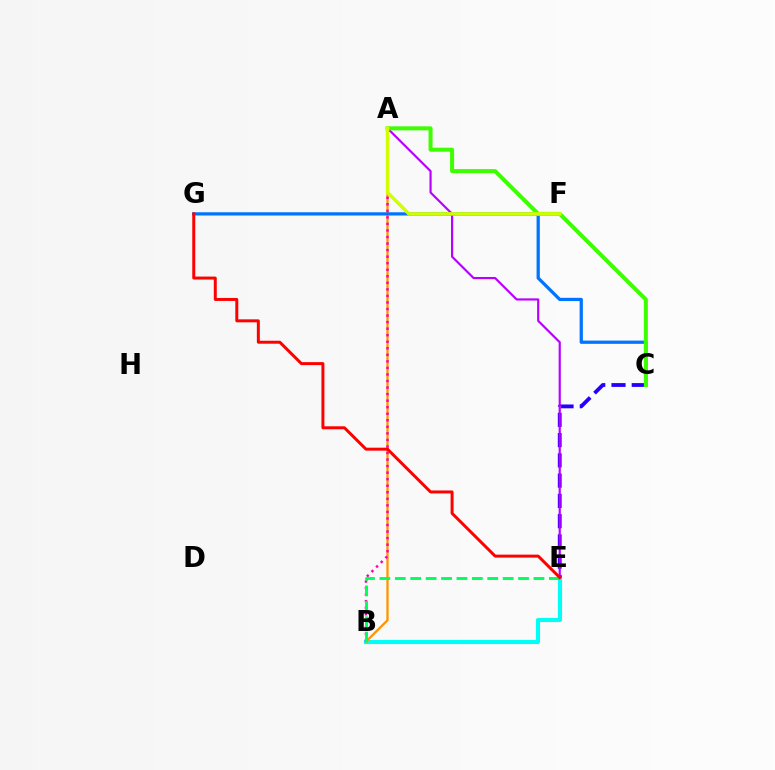{('B', 'E'): [{'color': '#00fff6', 'line_style': 'solid', 'thickness': 2.97}, {'color': '#00ff5c', 'line_style': 'dashed', 'thickness': 2.09}], ('A', 'B'): [{'color': '#ff9400', 'line_style': 'solid', 'thickness': 1.65}, {'color': '#ff00ac', 'line_style': 'dotted', 'thickness': 1.78}], ('C', 'E'): [{'color': '#2500ff', 'line_style': 'dashed', 'thickness': 2.75}], ('C', 'G'): [{'color': '#0074ff', 'line_style': 'solid', 'thickness': 2.34}], ('A', 'E'): [{'color': '#b900ff', 'line_style': 'solid', 'thickness': 1.56}], ('A', 'C'): [{'color': '#3dff00', 'line_style': 'solid', 'thickness': 2.89}], ('A', 'F'): [{'color': '#d1ff00', 'line_style': 'solid', 'thickness': 2.52}], ('E', 'G'): [{'color': '#ff0000', 'line_style': 'solid', 'thickness': 2.14}]}